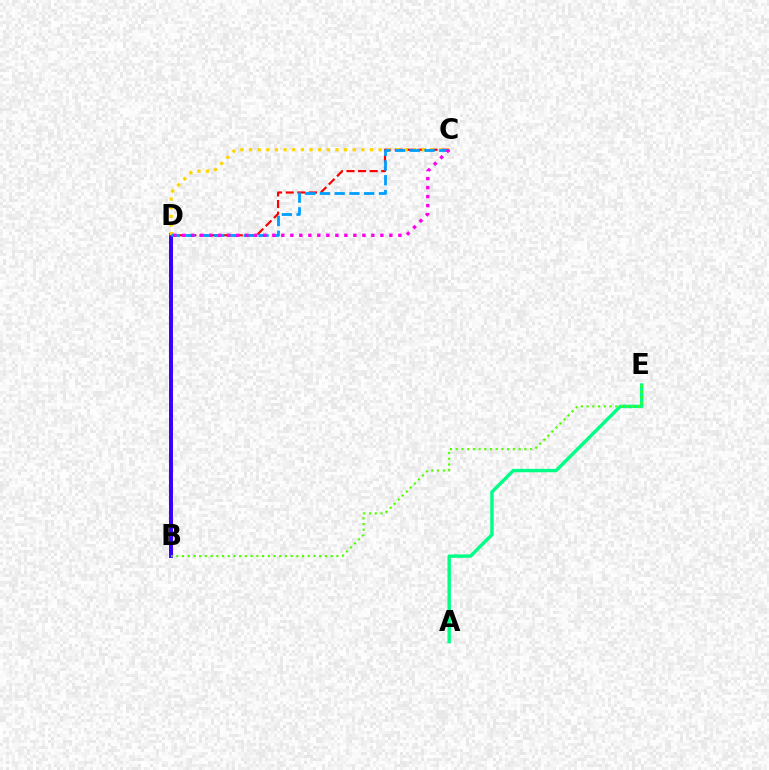{('B', 'D'): [{'color': '#3700ff', 'line_style': 'solid', 'thickness': 2.84}], ('A', 'E'): [{'color': '#00ff86', 'line_style': 'solid', 'thickness': 2.45}], ('C', 'D'): [{'color': '#ff0000', 'line_style': 'dashed', 'thickness': 1.58}, {'color': '#ffd500', 'line_style': 'dotted', 'thickness': 2.35}, {'color': '#009eff', 'line_style': 'dashed', 'thickness': 2.01}, {'color': '#ff00ed', 'line_style': 'dotted', 'thickness': 2.45}], ('B', 'E'): [{'color': '#4fff00', 'line_style': 'dotted', 'thickness': 1.55}]}